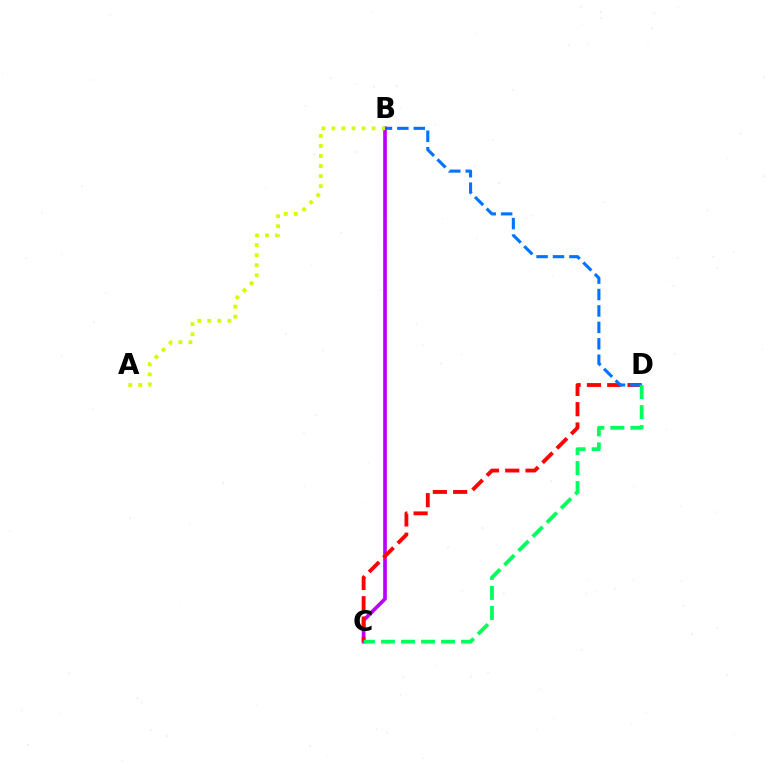{('B', 'C'): [{'color': '#b900ff', 'line_style': 'solid', 'thickness': 2.64}], ('C', 'D'): [{'color': '#ff0000', 'line_style': 'dashed', 'thickness': 2.76}, {'color': '#00ff5c', 'line_style': 'dashed', 'thickness': 2.72}], ('B', 'D'): [{'color': '#0074ff', 'line_style': 'dashed', 'thickness': 2.23}], ('A', 'B'): [{'color': '#d1ff00', 'line_style': 'dotted', 'thickness': 2.73}]}